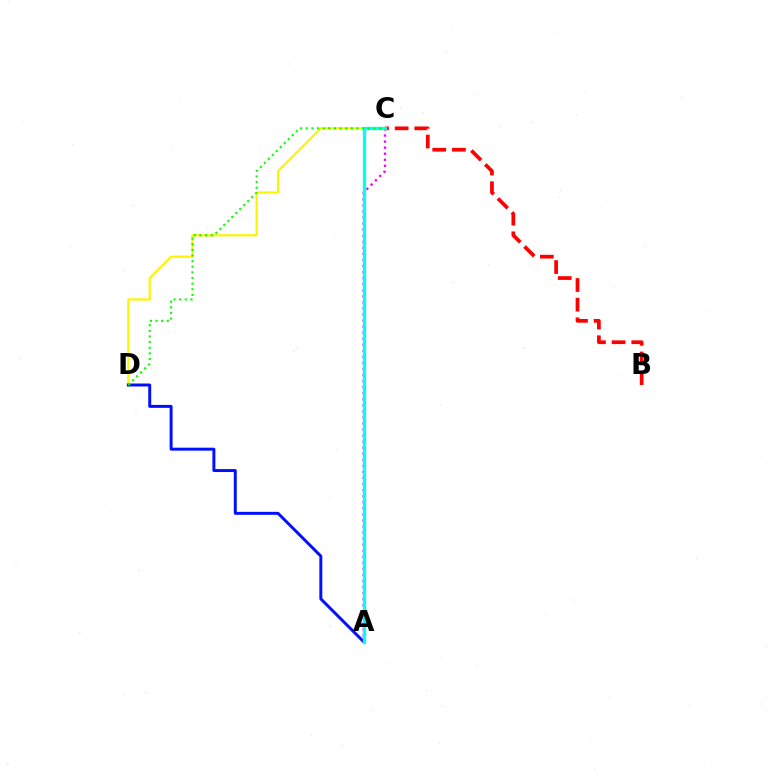{('B', 'C'): [{'color': '#ff0000', 'line_style': 'dashed', 'thickness': 2.67}], ('C', 'D'): [{'color': '#fcf500', 'line_style': 'solid', 'thickness': 1.57}, {'color': '#08ff00', 'line_style': 'dotted', 'thickness': 1.53}], ('A', 'D'): [{'color': '#0010ff', 'line_style': 'solid', 'thickness': 2.13}], ('A', 'C'): [{'color': '#ee00ff', 'line_style': 'dotted', 'thickness': 1.65}, {'color': '#00fff6', 'line_style': 'solid', 'thickness': 2.39}]}